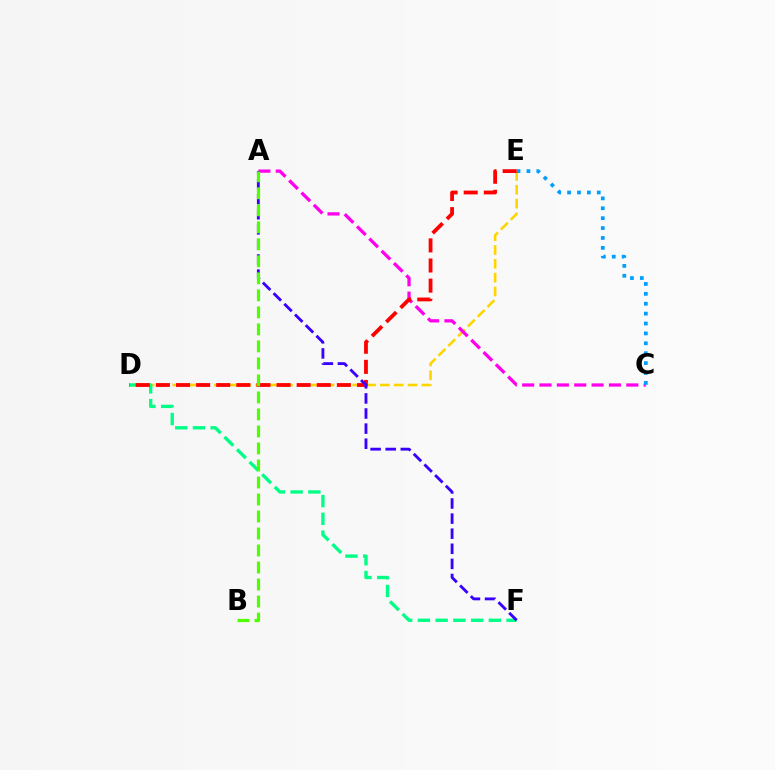{('D', 'E'): [{'color': '#ffd500', 'line_style': 'dashed', 'thickness': 1.88}, {'color': '#ff0000', 'line_style': 'dashed', 'thickness': 2.73}], ('A', 'C'): [{'color': '#ff00ed', 'line_style': 'dashed', 'thickness': 2.36}], ('C', 'E'): [{'color': '#009eff', 'line_style': 'dotted', 'thickness': 2.69}], ('D', 'F'): [{'color': '#00ff86', 'line_style': 'dashed', 'thickness': 2.41}], ('A', 'F'): [{'color': '#3700ff', 'line_style': 'dashed', 'thickness': 2.05}], ('A', 'B'): [{'color': '#4fff00', 'line_style': 'dashed', 'thickness': 2.31}]}